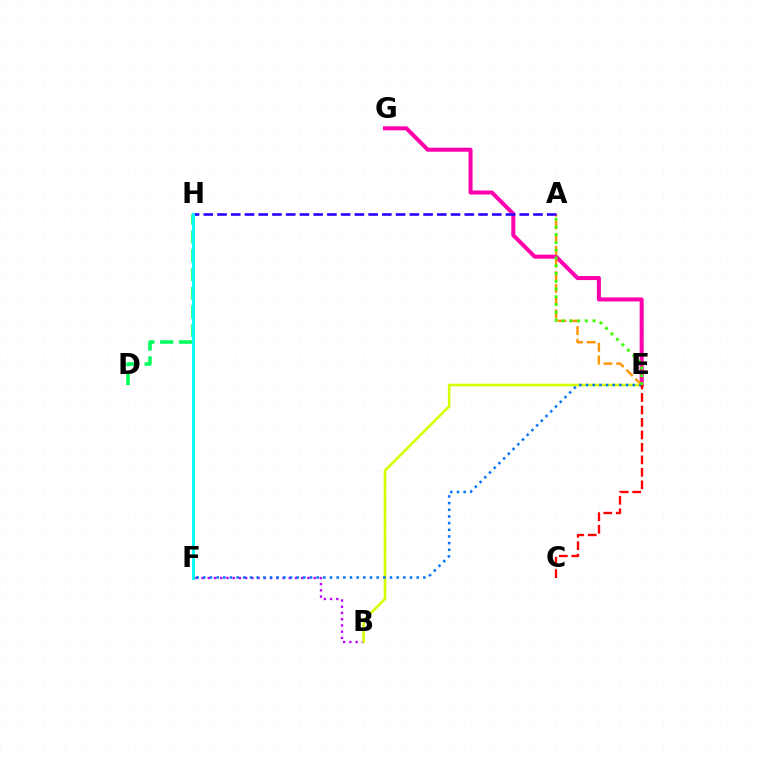{('D', 'H'): [{'color': '#00ff5c', 'line_style': 'dashed', 'thickness': 2.55}], ('E', 'G'): [{'color': '#ff00ac', 'line_style': 'solid', 'thickness': 2.89}], ('B', 'F'): [{'color': '#b900ff', 'line_style': 'dotted', 'thickness': 1.69}], ('A', 'E'): [{'color': '#ff9400', 'line_style': 'dashed', 'thickness': 1.73}, {'color': '#3dff00', 'line_style': 'dotted', 'thickness': 2.11}], ('B', 'E'): [{'color': '#d1ff00', 'line_style': 'solid', 'thickness': 1.86}], ('E', 'F'): [{'color': '#0074ff', 'line_style': 'dotted', 'thickness': 1.81}], ('A', 'H'): [{'color': '#2500ff', 'line_style': 'dashed', 'thickness': 1.87}], ('F', 'H'): [{'color': '#00fff6', 'line_style': 'solid', 'thickness': 2.11}], ('C', 'E'): [{'color': '#ff0000', 'line_style': 'dashed', 'thickness': 1.7}]}